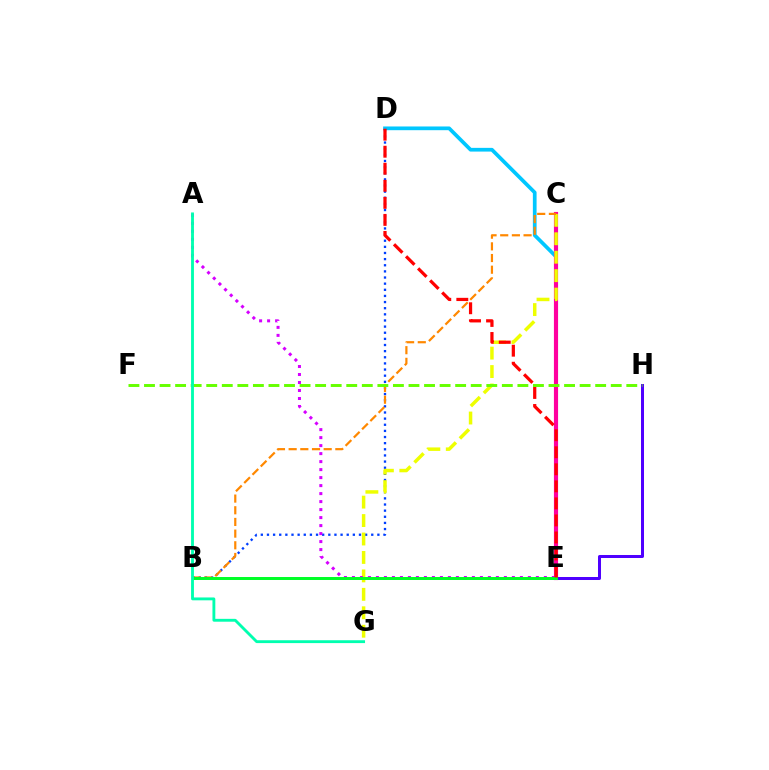{('D', 'E'): [{'color': '#00c7ff', 'line_style': 'solid', 'thickness': 2.68}, {'color': '#ff0000', 'line_style': 'dashed', 'thickness': 2.32}], ('C', 'E'): [{'color': '#ff00a0', 'line_style': 'solid', 'thickness': 2.99}], ('B', 'D'): [{'color': '#003fff', 'line_style': 'dotted', 'thickness': 1.67}], ('C', 'G'): [{'color': '#eeff00', 'line_style': 'dashed', 'thickness': 2.51}], ('B', 'C'): [{'color': '#ff8800', 'line_style': 'dashed', 'thickness': 1.59}], ('A', 'E'): [{'color': '#d600ff', 'line_style': 'dotted', 'thickness': 2.17}], ('E', 'H'): [{'color': '#4f00ff', 'line_style': 'solid', 'thickness': 2.16}], ('B', 'E'): [{'color': '#00ff27', 'line_style': 'solid', 'thickness': 2.14}], ('F', 'H'): [{'color': '#66ff00', 'line_style': 'dashed', 'thickness': 2.11}], ('A', 'G'): [{'color': '#00ffaf', 'line_style': 'solid', 'thickness': 2.06}]}